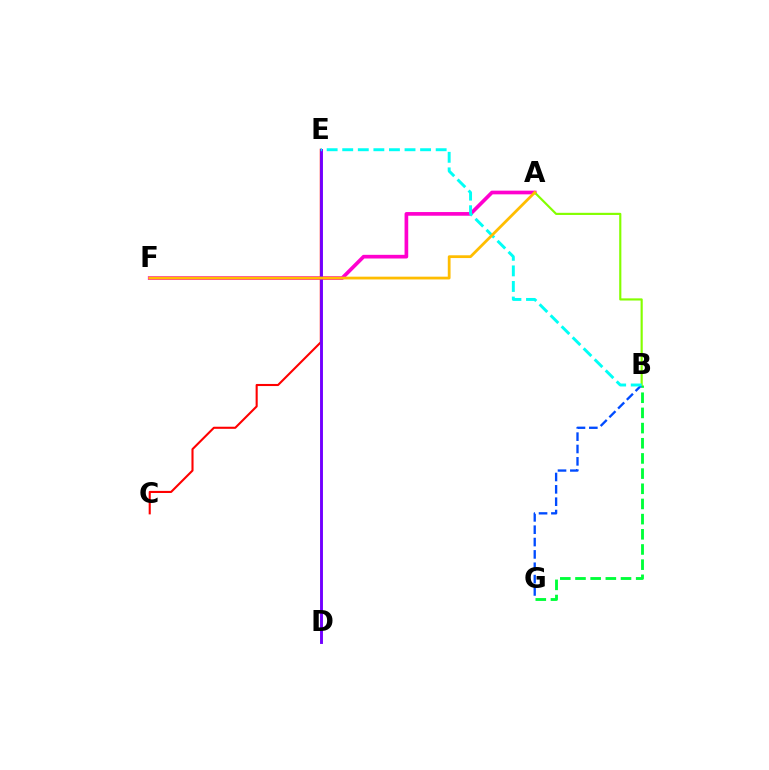{('A', 'F'): [{'color': '#ff00cf', 'line_style': 'solid', 'thickness': 2.65}, {'color': '#ffbd00', 'line_style': 'solid', 'thickness': 1.99}], ('B', 'G'): [{'color': '#00ff39', 'line_style': 'dashed', 'thickness': 2.06}, {'color': '#004bff', 'line_style': 'dashed', 'thickness': 1.68}], ('C', 'E'): [{'color': '#ff0000', 'line_style': 'solid', 'thickness': 1.51}], ('D', 'E'): [{'color': '#7200ff', 'line_style': 'solid', 'thickness': 2.09}], ('A', 'B'): [{'color': '#84ff00', 'line_style': 'solid', 'thickness': 1.56}], ('B', 'E'): [{'color': '#00fff6', 'line_style': 'dashed', 'thickness': 2.12}]}